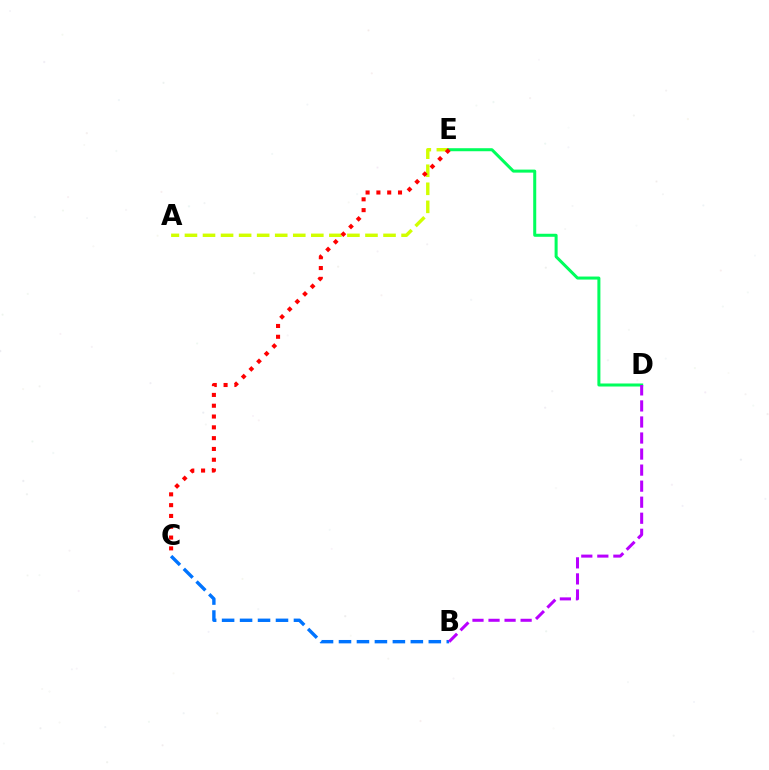{('A', 'E'): [{'color': '#d1ff00', 'line_style': 'dashed', 'thickness': 2.45}], ('B', 'C'): [{'color': '#0074ff', 'line_style': 'dashed', 'thickness': 2.44}], ('D', 'E'): [{'color': '#00ff5c', 'line_style': 'solid', 'thickness': 2.17}], ('C', 'E'): [{'color': '#ff0000', 'line_style': 'dotted', 'thickness': 2.94}], ('B', 'D'): [{'color': '#b900ff', 'line_style': 'dashed', 'thickness': 2.18}]}